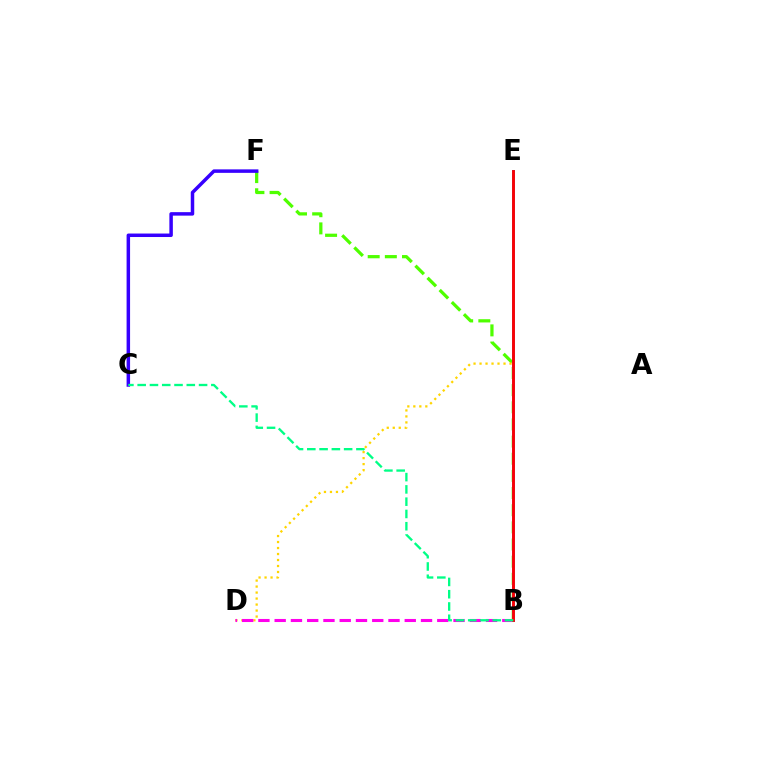{('B', 'F'): [{'color': '#4fff00', 'line_style': 'dashed', 'thickness': 2.33}], ('D', 'E'): [{'color': '#ffd500', 'line_style': 'dotted', 'thickness': 1.63}], ('C', 'F'): [{'color': '#3700ff', 'line_style': 'solid', 'thickness': 2.51}], ('B', 'E'): [{'color': '#009eff', 'line_style': 'solid', 'thickness': 2.16}, {'color': '#ff0000', 'line_style': 'solid', 'thickness': 2.04}], ('B', 'D'): [{'color': '#ff00ed', 'line_style': 'dashed', 'thickness': 2.21}], ('B', 'C'): [{'color': '#00ff86', 'line_style': 'dashed', 'thickness': 1.67}]}